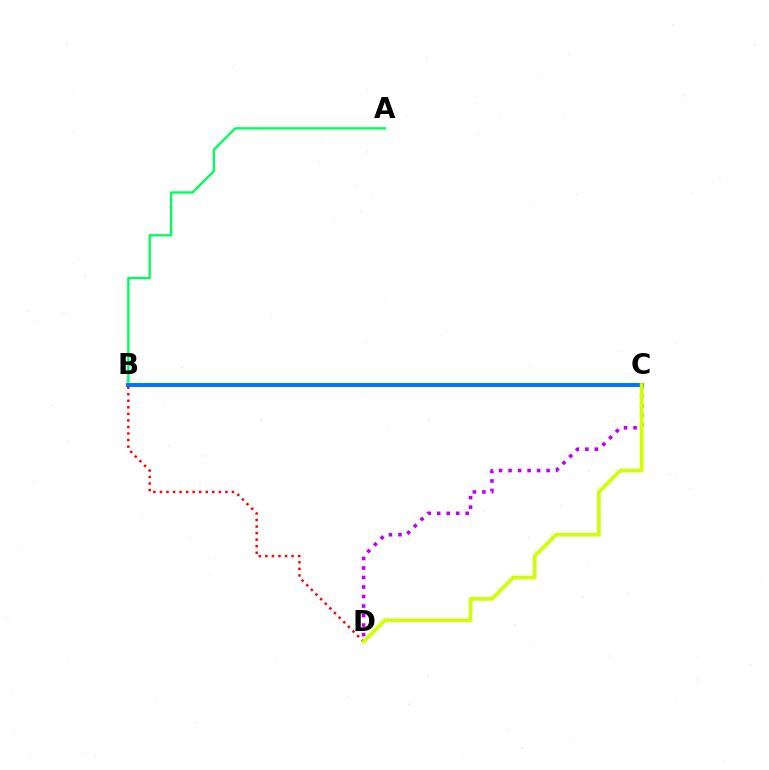{('B', 'D'): [{'color': '#ff0000', 'line_style': 'dotted', 'thickness': 1.78}], ('A', 'B'): [{'color': '#00ff5c', 'line_style': 'solid', 'thickness': 1.69}], ('C', 'D'): [{'color': '#b900ff', 'line_style': 'dotted', 'thickness': 2.59}, {'color': '#d1ff00', 'line_style': 'solid', 'thickness': 2.66}], ('B', 'C'): [{'color': '#0074ff', 'line_style': 'solid', 'thickness': 2.83}]}